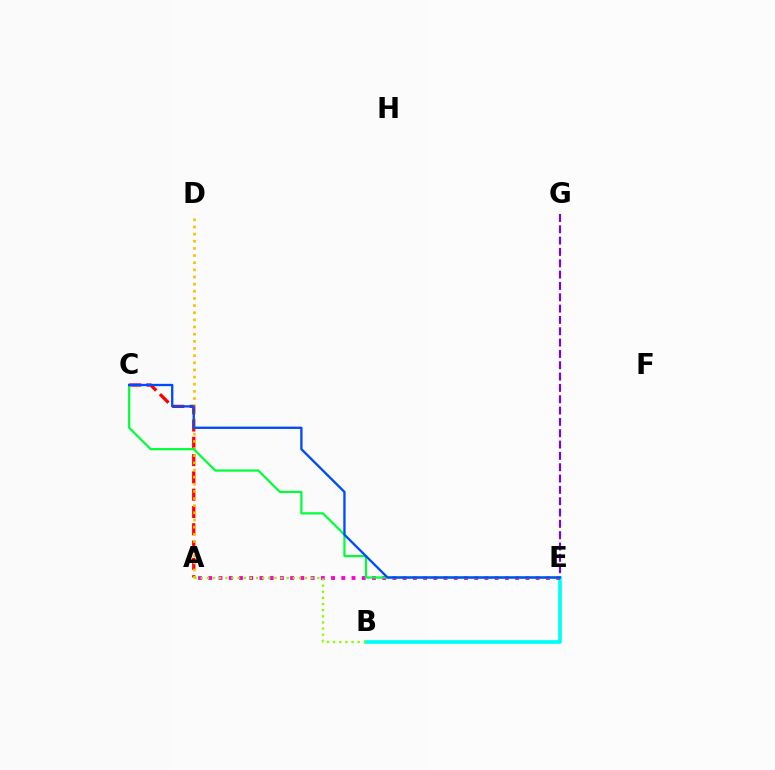{('B', 'E'): [{'color': '#00fff6', 'line_style': 'solid', 'thickness': 2.67}], ('E', 'G'): [{'color': '#7200ff', 'line_style': 'dashed', 'thickness': 1.54}], ('A', 'E'): [{'color': '#ff00cf', 'line_style': 'dotted', 'thickness': 2.78}], ('A', 'C'): [{'color': '#ff0000', 'line_style': 'dashed', 'thickness': 2.35}], ('A', 'D'): [{'color': '#ffbd00', 'line_style': 'dotted', 'thickness': 1.94}], ('C', 'E'): [{'color': '#00ff39', 'line_style': 'solid', 'thickness': 1.6}, {'color': '#004bff', 'line_style': 'solid', 'thickness': 1.68}], ('A', 'B'): [{'color': '#84ff00', 'line_style': 'dotted', 'thickness': 1.67}]}